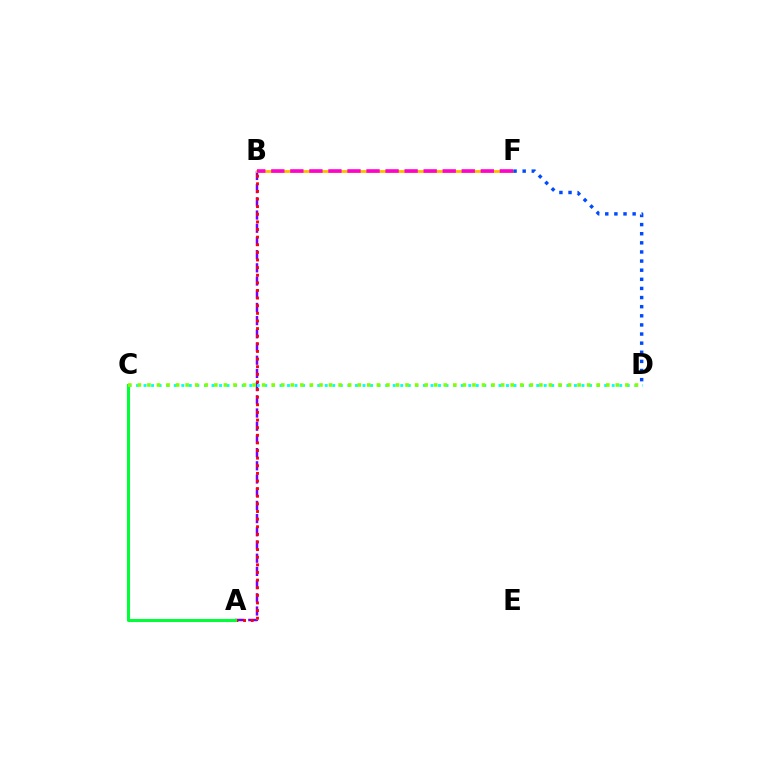{('A', 'B'): [{'color': '#7200ff', 'line_style': 'dashed', 'thickness': 1.79}, {'color': '#ff0000', 'line_style': 'dotted', 'thickness': 2.07}], ('A', 'C'): [{'color': '#00ff39', 'line_style': 'solid', 'thickness': 2.2}], ('B', 'F'): [{'color': '#ffbd00', 'line_style': 'solid', 'thickness': 2.05}, {'color': '#ff00cf', 'line_style': 'dashed', 'thickness': 2.59}], ('D', 'F'): [{'color': '#004bff', 'line_style': 'dotted', 'thickness': 2.48}], ('C', 'D'): [{'color': '#00fff6', 'line_style': 'dotted', 'thickness': 2.05}, {'color': '#84ff00', 'line_style': 'dotted', 'thickness': 2.6}]}